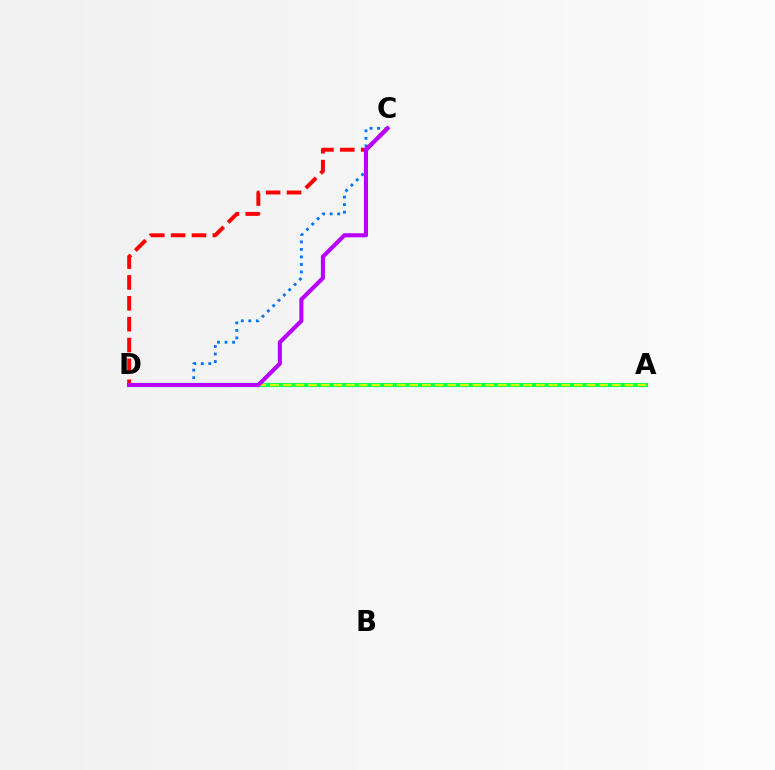{('C', 'D'): [{'color': '#0074ff', 'line_style': 'dotted', 'thickness': 2.04}, {'color': '#ff0000', 'line_style': 'dashed', 'thickness': 2.84}, {'color': '#b900ff', 'line_style': 'solid', 'thickness': 2.94}], ('A', 'D'): [{'color': '#00ff5c', 'line_style': 'solid', 'thickness': 2.98}, {'color': '#d1ff00', 'line_style': 'dashed', 'thickness': 1.72}]}